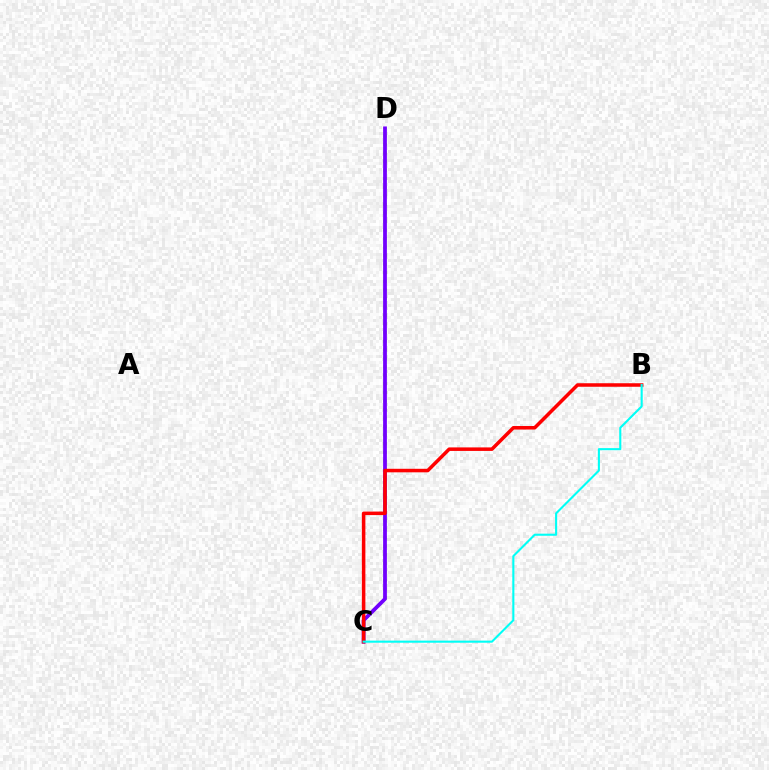{('C', 'D'): [{'color': '#84ff00', 'line_style': 'dotted', 'thickness': 2.32}, {'color': '#7200ff', 'line_style': 'solid', 'thickness': 2.71}], ('B', 'C'): [{'color': '#ff0000', 'line_style': 'solid', 'thickness': 2.54}, {'color': '#00fff6', 'line_style': 'solid', 'thickness': 1.51}]}